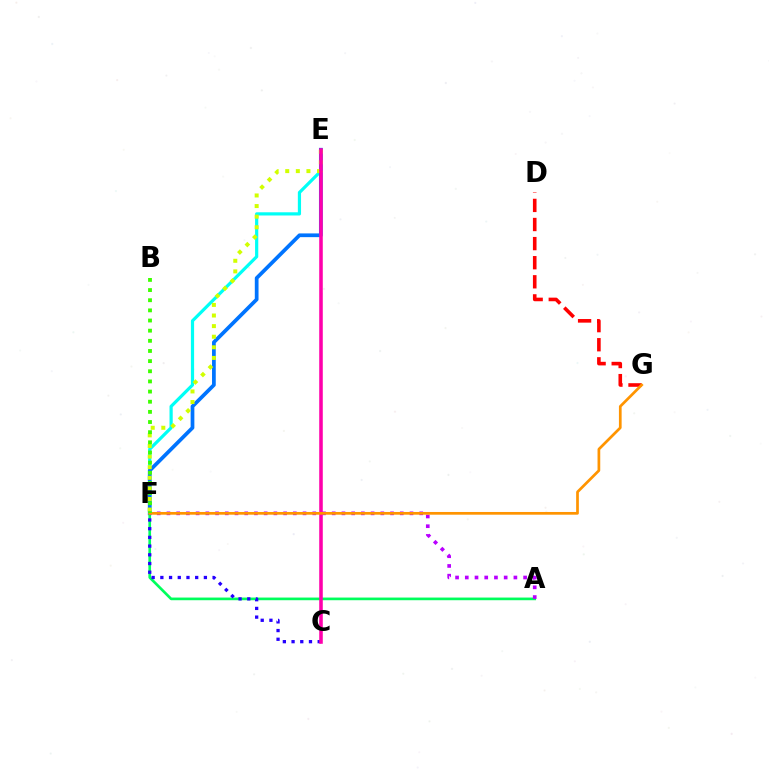{('E', 'F'): [{'color': '#00fff6', 'line_style': 'solid', 'thickness': 2.31}, {'color': '#0074ff', 'line_style': 'solid', 'thickness': 2.69}, {'color': '#d1ff00', 'line_style': 'dotted', 'thickness': 2.88}], ('A', 'F'): [{'color': '#00ff5c', 'line_style': 'solid', 'thickness': 1.92}, {'color': '#b900ff', 'line_style': 'dotted', 'thickness': 2.64}], ('C', 'F'): [{'color': '#2500ff', 'line_style': 'dotted', 'thickness': 2.37}], ('D', 'G'): [{'color': '#ff0000', 'line_style': 'dashed', 'thickness': 2.59}], ('C', 'E'): [{'color': '#ff00ac', 'line_style': 'solid', 'thickness': 2.57}], ('F', 'G'): [{'color': '#ff9400', 'line_style': 'solid', 'thickness': 1.95}], ('B', 'F'): [{'color': '#3dff00', 'line_style': 'dotted', 'thickness': 2.76}]}